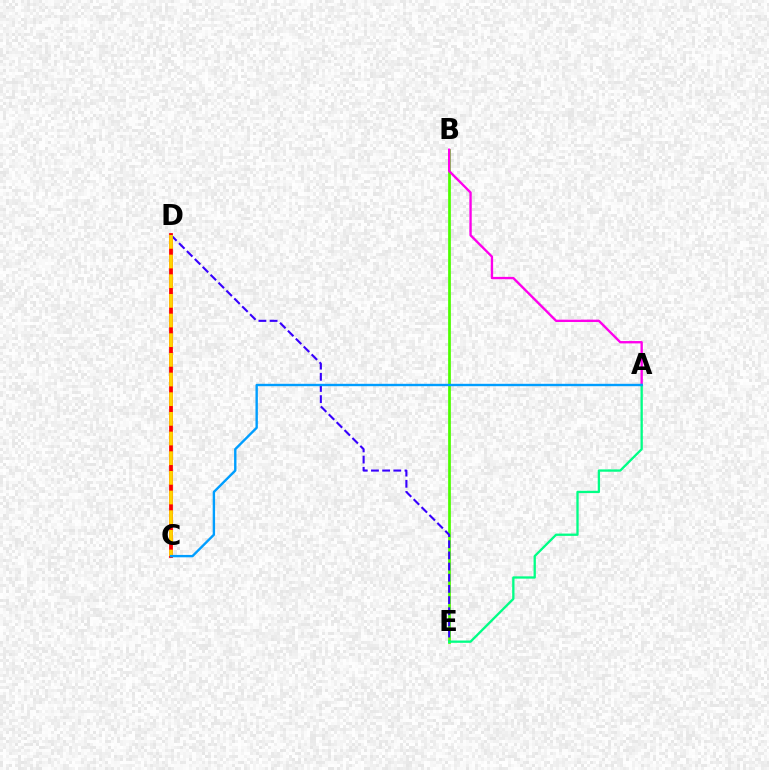{('C', 'D'): [{'color': '#ff0000', 'line_style': 'solid', 'thickness': 2.72}, {'color': '#ffd500', 'line_style': 'dashed', 'thickness': 2.67}], ('B', 'E'): [{'color': '#4fff00', 'line_style': 'solid', 'thickness': 1.97}], ('D', 'E'): [{'color': '#3700ff', 'line_style': 'dashed', 'thickness': 1.52}], ('A', 'B'): [{'color': '#ff00ed', 'line_style': 'solid', 'thickness': 1.69}], ('A', 'E'): [{'color': '#00ff86', 'line_style': 'solid', 'thickness': 1.66}], ('A', 'C'): [{'color': '#009eff', 'line_style': 'solid', 'thickness': 1.72}]}